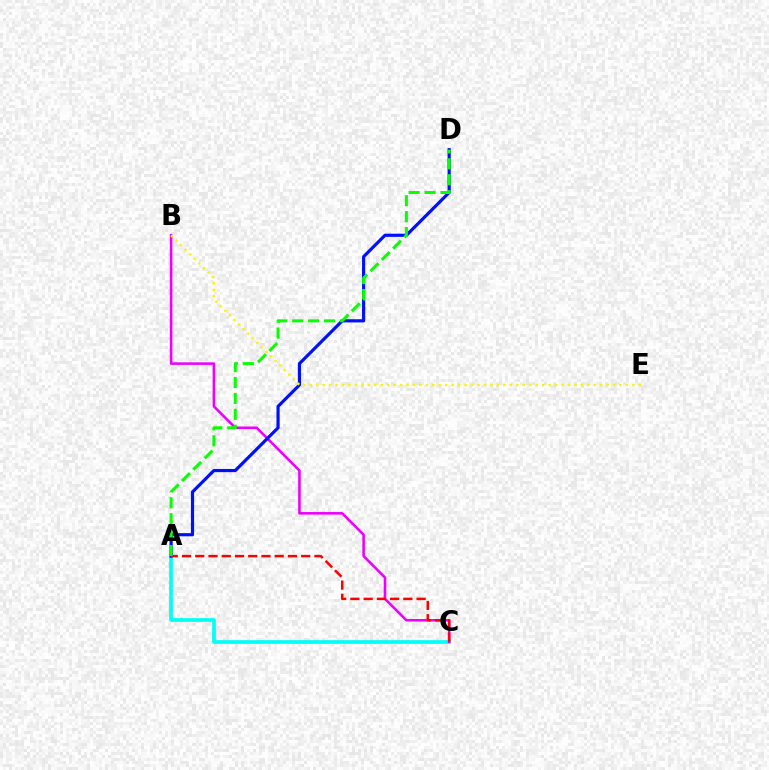{('A', 'C'): [{'color': '#00fff6', 'line_style': 'solid', 'thickness': 2.66}, {'color': '#ff0000', 'line_style': 'dashed', 'thickness': 1.8}], ('B', 'C'): [{'color': '#ee00ff', 'line_style': 'solid', 'thickness': 1.86}], ('A', 'D'): [{'color': '#0010ff', 'line_style': 'solid', 'thickness': 2.29}, {'color': '#08ff00', 'line_style': 'dashed', 'thickness': 2.16}], ('B', 'E'): [{'color': '#fcf500', 'line_style': 'dotted', 'thickness': 1.75}]}